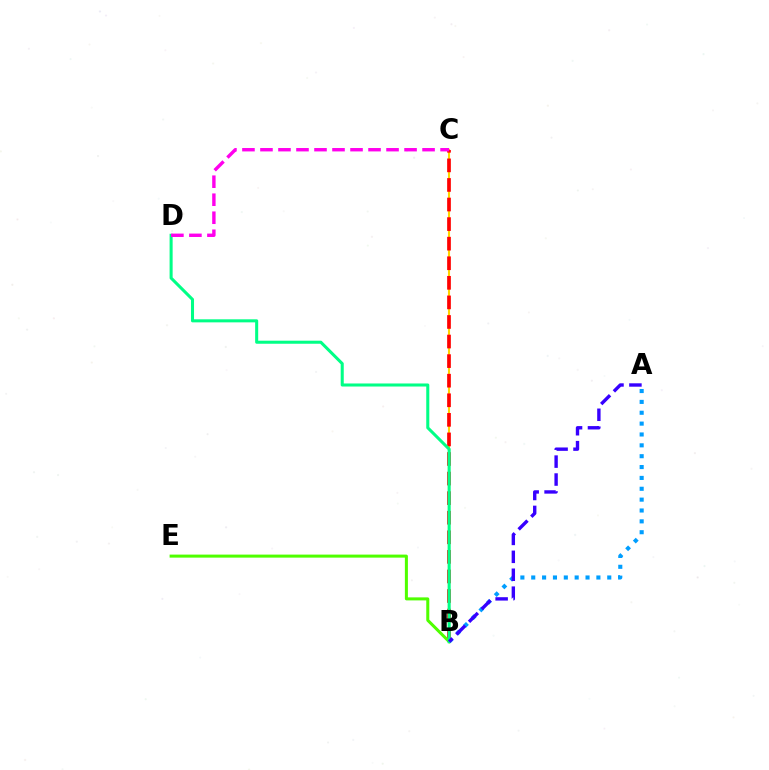{('A', 'B'): [{'color': '#009eff', 'line_style': 'dotted', 'thickness': 2.95}, {'color': '#3700ff', 'line_style': 'dashed', 'thickness': 2.43}], ('B', 'C'): [{'color': '#ffd500', 'line_style': 'solid', 'thickness': 1.51}, {'color': '#ff0000', 'line_style': 'dashed', 'thickness': 2.66}], ('B', 'E'): [{'color': '#4fff00', 'line_style': 'solid', 'thickness': 2.18}], ('B', 'D'): [{'color': '#00ff86', 'line_style': 'solid', 'thickness': 2.19}], ('C', 'D'): [{'color': '#ff00ed', 'line_style': 'dashed', 'thickness': 2.45}]}